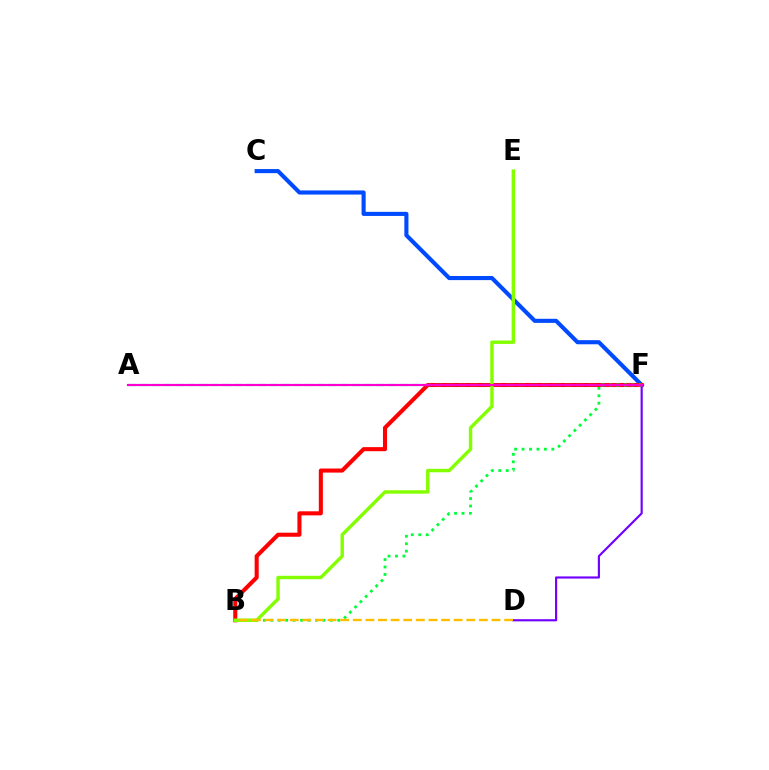{('C', 'F'): [{'color': '#004bff', 'line_style': 'solid', 'thickness': 2.96}], ('B', 'F'): [{'color': '#ff0000', 'line_style': 'solid', 'thickness': 2.93}, {'color': '#00ff39', 'line_style': 'dotted', 'thickness': 2.02}], ('D', 'F'): [{'color': '#7200ff', 'line_style': 'solid', 'thickness': 1.56}], ('A', 'F'): [{'color': '#00fff6', 'line_style': 'dashed', 'thickness': 1.6}, {'color': '#ff00cf', 'line_style': 'solid', 'thickness': 1.56}], ('B', 'E'): [{'color': '#84ff00', 'line_style': 'solid', 'thickness': 2.47}], ('B', 'D'): [{'color': '#ffbd00', 'line_style': 'dashed', 'thickness': 1.71}]}